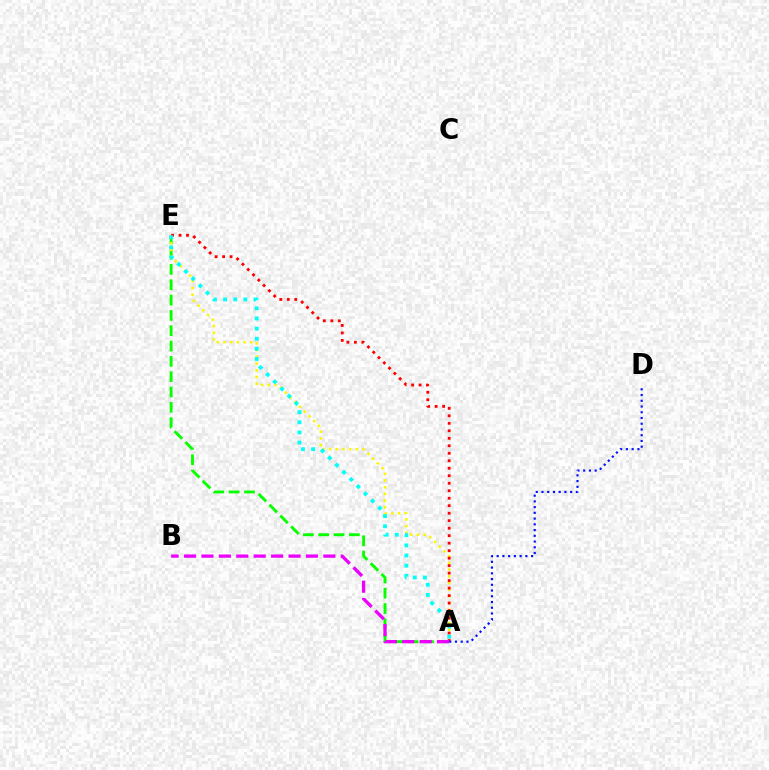{('A', 'E'): [{'color': '#08ff00', 'line_style': 'dashed', 'thickness': 2.08}, {'color': '#fcf500', 'line_style': 'dotted', 'thickness': 1.82}, {'color': '#ff0000', 'line_style': 'dotted', 'thickness': 2.04}, {'color': '#00fff6', 'line_style': 'dotted', 'thickness': 2.75}], ('A', 'D'): [{'color': '#0010ff', 'line_style': 'dotted', 'thickness': 1.56}], ('A', 'B'): [{'color': '#ee00ff', 'line_style': 'dashed', 'thickness': 2.37}]}